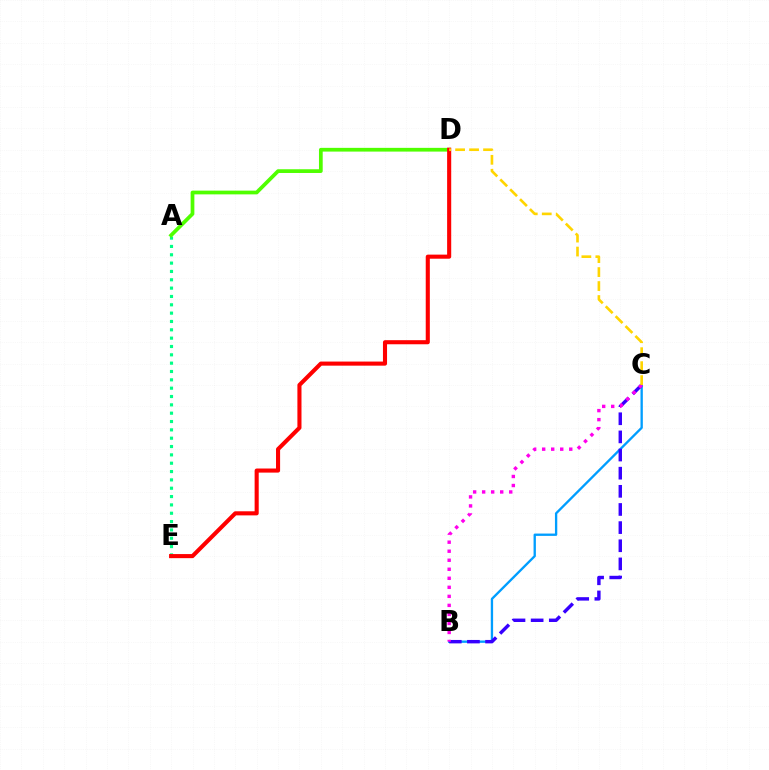{('B', 'C'): [{'color': '#009eff', 'line_style': 'solid', 'thickness': 1.68}, {'color': '#3700ff', 'line_style': 'dashed', 'thickness': 2.46}, {'color': '#ff00ed', 'line_style': 'dotted', 'thickness': 2.45}], ('A', 'E'): [{'color': '#00ff86', 'line_style': 'dotted', 'thickness': 2.27}], ('A', 'D'): [{'color': '#4fff00', 'line_style': 'solid', 'thickness': 2.69}], ('D', 'E'): [{'color': '#ff0000', 'line_style': 'solid', 'thickness': 2.94}], ('C', 'D'): [{'color': '#ffd500', 'line_style': 'dashed', 'thickness': 1.9}]}